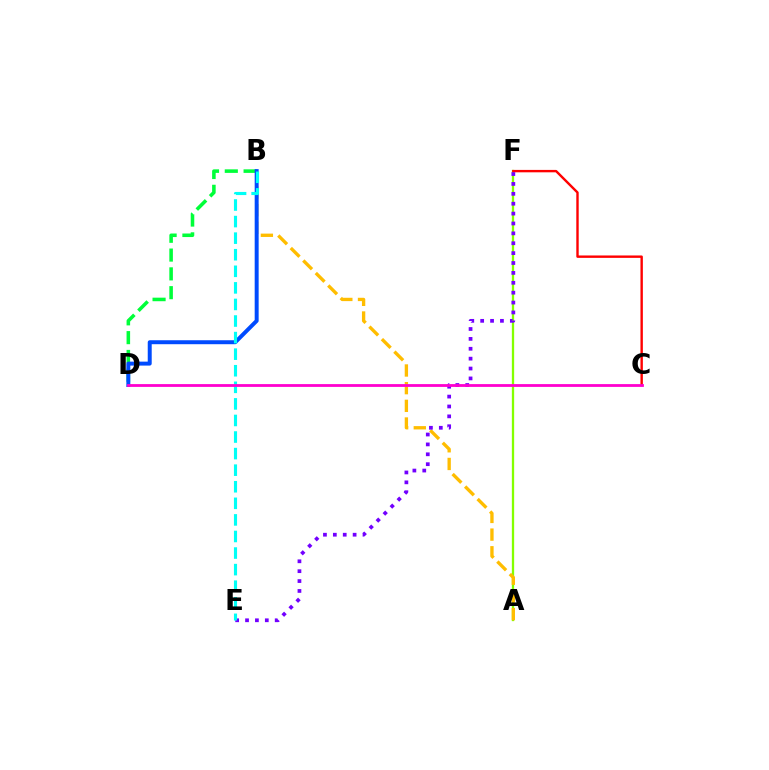{('A', 'F'): [{'color': '#84ff00', 'line_style': 'solid', 'thickness': 1.65}], ('A', 'B'): [{'color': '#ffbd00', 'line_style': 'dashed', 'thickness': 2.4}], ('B', 'D'): [{'color': '#00ff39', 'line_style': 'dashed', 'thickness': 2.55}, {'color': '#004bff', 'line_style': 'solid', 'thickness': 2.86}], ('C', 'F'): [{'color': '#ff0000', 'line_style': 'solid', 'thickness': 1.73}], ('E', 'F'): [{'color': '#7200ff', 'line_style': 'dotted', 'thickness': 2.69}], ('B', 'E'): [{'color': '#00fff6', 'line_style': 'dashed', 'thickness': 2.25}], ('C', 'D'): [{'color': '#ff00cf', 'line_style': 'solid', 'thickness': 2.02}]}